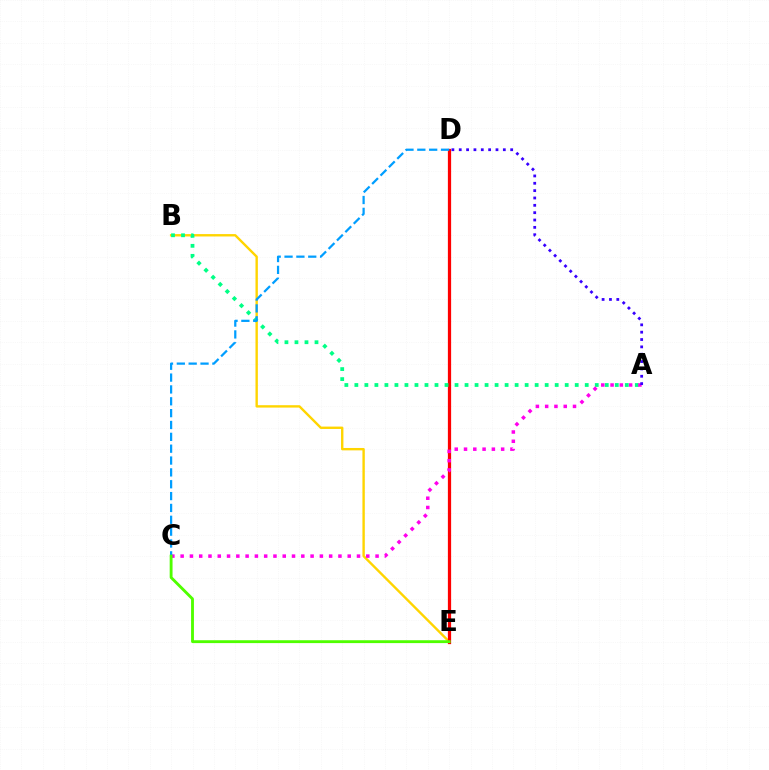{('B', 'E'): [{'color': '#ffd500', 'line_style': 'solid', 'thickness': 1.72}], ('D', 'E'): [{'color': '#ff0000', 'line_style': 'solid', 'thickness': 2.33}], ('A', 'B'): [{'color': '#00ff86', 'line_style': 'dotted', 'thickness': 2.72}], ('A', 'C'): [{'color': '#ff00ed', 'line_style': 'dotted', 'thickness': 2.52}], ('C', 'D'): [{'color': '#009eff', 'line_style': 'dashed', 'thickness': 1.61}], ('C', 'E'): [{'color': '#4fff00', 'line_style': 'solid', 'thickness': 2.06}], ('A', 'D'): [{'color': '#3700ff', 'line_style': 'dotted', 'thickness': 2.0}]}